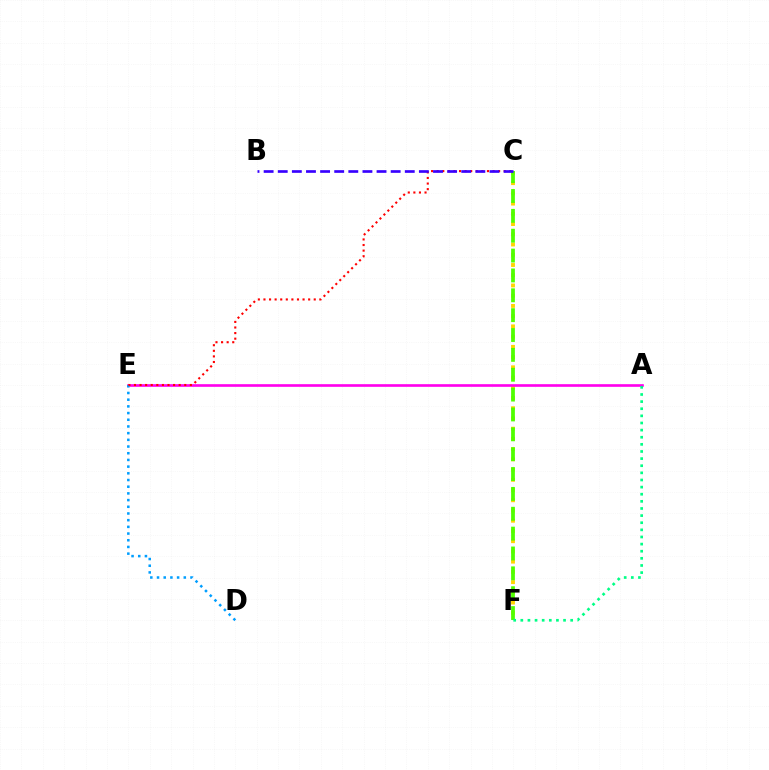{('C', 'F'): [{'color': '#ffd500', 'line_style': 'dotted', 'thickness': 2.78}, {'color': '#4fff00', 'line_style': 'dashed', 'thickness': 2.7}], ('A', 'E'): [{'color': '#ff00ed', 'line_style': 'solid', 'thickness': 1.9}], ('D', 'E'): [{'color': '#009eff', 'line_style': 'dotted', 'thickness': 1.82}], ('C', 'E'): [{'color': '#ff0000', 'line_style': 'dotted', 'thickness': 1.52}], ('B', 'C'): [{'color': '#3700ff', 'line_style': 'dashed', 'thickness': 1.92}], ('A', 'F'): [{'color': '#00ff86', 'line_style': 'dotted', 'thickness': 1.94}]}